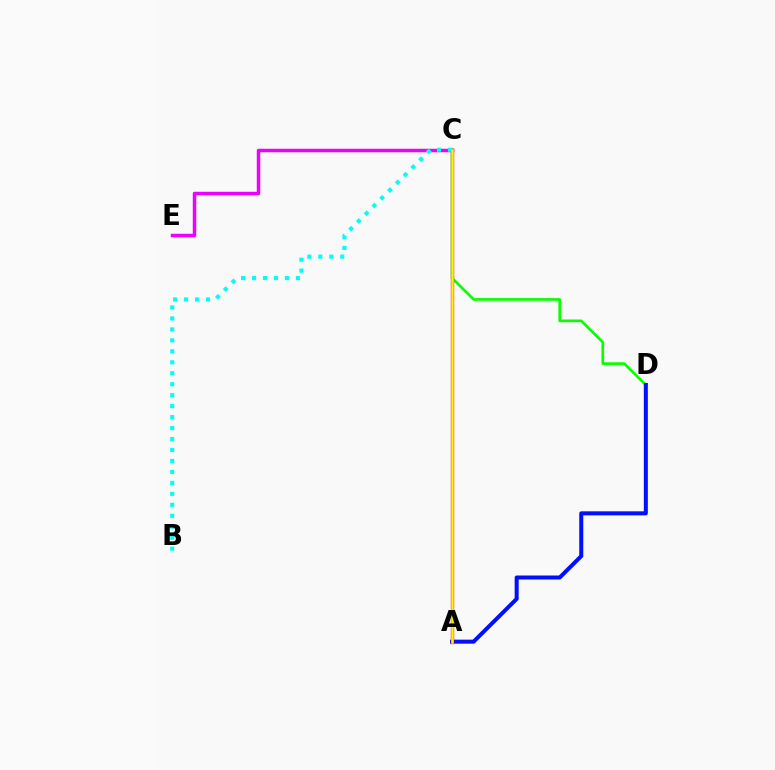{('C', 'D'): [{'color': '#08ff00', 'line_style': 'solid', 'thickness': 1.93}], ('C', 'E'): [{'color': '#ee00ff', 'line_style': 'solid', 'thickness': 2.49}], ('A', 'D'): [{'color': '#0010ff', 'line_style': 'solid', 'thickness': 2.89}], ('A', 'C'): [{'color': '#ff0000', 'line_style': 'solid', 'thickness': 2.39}, {'color': '#fcf500', 'line_style': 'solid', 'thickness': 1.84}], ('B', 'C'): [{'color': '#00fff6', 'line_style': 'dotted', 'thickness': 2.98}]}